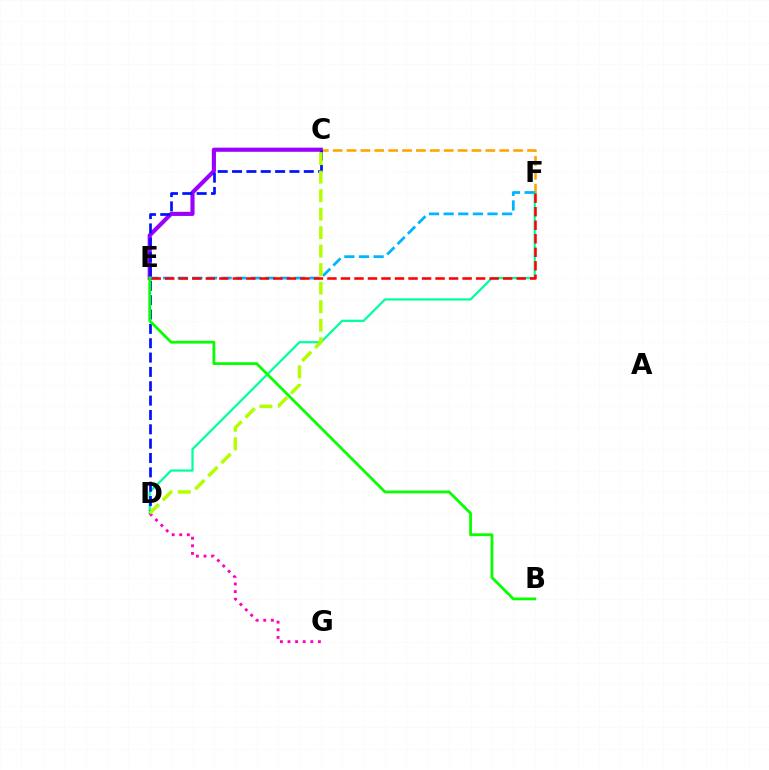{('C', 'F'): [{'color': '#ffa500', 'line_style': 'dashed', 'thickness': 1.89}], ('C', 'E'): [{'color': '#9b00ff', 'line_style': 'solid', 'thickness': 2.98}], ('D', 'F'): [{'color': '#00ff9d', 'line_style': 'solid', 'thickness': 1.61}], ('C', 'D'): [{'color': '#0010ff', 'line_style': 'dashed', 'thickness': 1.95}, {'color': '#b3ff00', 'line_style': 'dashed', 'thickness': 2.51}], ('E', 'F'): [{'color': '#00b5ff', 'line_style': 'dashed', 'thickness': 1.99}, {'color': '#ff0000', 'line_style': 'dashed', 'thickness': 1.84}], ('D', 'G'): [{'color': '#ff00bd', 'line_style': 'dotted', 'thickness': 2.07}], ('B', 'E'): [{'color': '#08ff00', 'line_style': 'solid', 'thickness': 2.01}]}